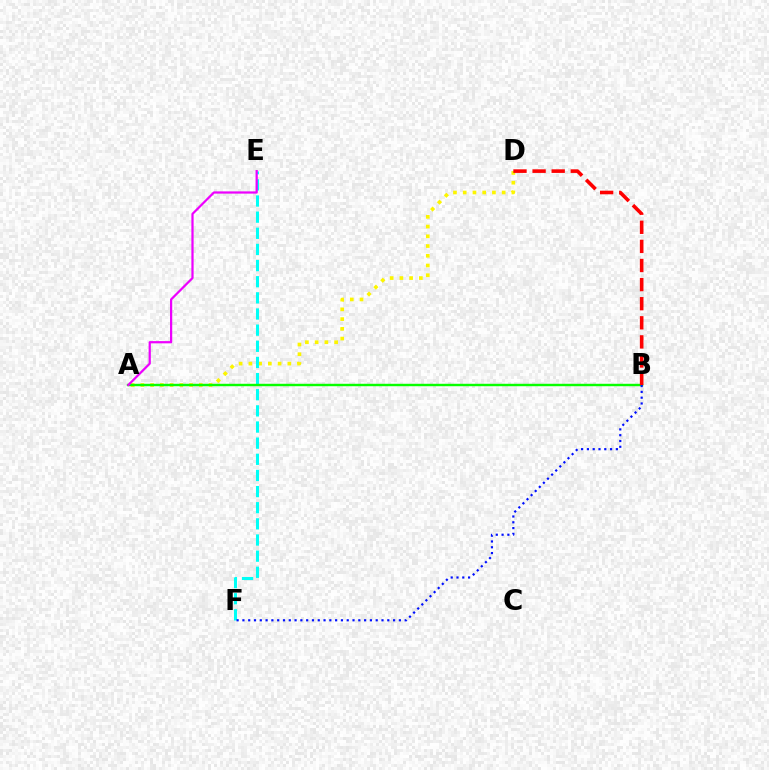{('A', 'D'): [{'color': '#fcf500', 'line_style': 'dotted', 'thickness': 2.65}], ('E', 'F'): [{'color': '#00fff6', 'line_style': 'dashed', 'thickness': 2.19}], ('A', 'B'): [{'color': '#08ff00', 'line_style': 'solid', 'thickness': 1.75}], ('B', 'F'): [{'color': '#0010ff', 'line_style': 'dotted', 'thickness': 1.57}], ('B', 'D'): [{'color': '#ff0000', 'line_style': 'dashed', 'thickness': 2.59}], ('A', 'E'): [{'color': '#ee00ff', 'line_style': 'solid', 'thickness': 1.6}]}